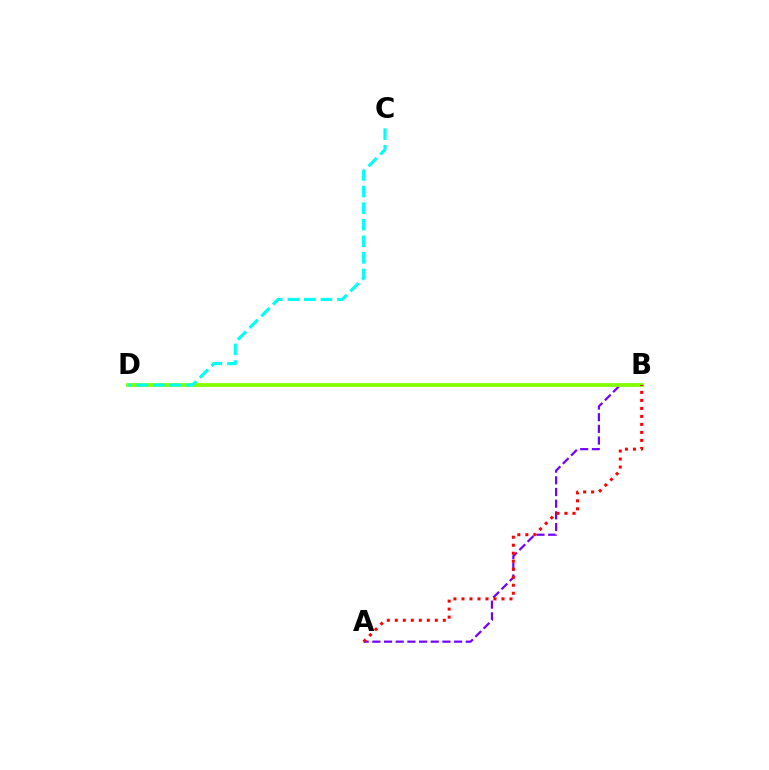{('A', 'B'): [{'color': '#7200ff', 'line_style': 'dashed', 'thickness': 1.59}, {'color': '#ff0000', 'line_style': 'dotted', 'thickness': 2.17}], ('B', 'D'): [{'color': '#84ff00', 'line_style': 'solid', 'thickness': 2.72}], ('C', 'D'): [{'color': '#00fff6', 'line_style': 'dashed', 'thickness': 2.25}]}